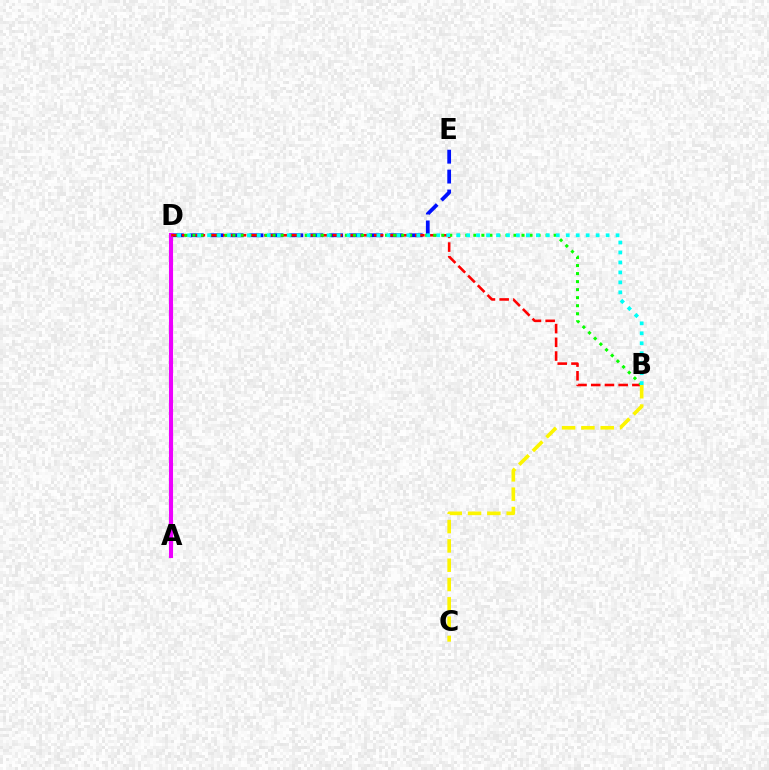{('D', 'E'): [{'color': '#0010ff', 'line_style': 'dashed', 'thickness': 2.7}], ('A', 'D'): [{'color': '#ee00ff', 'line_style': 'solid', 'thickness': 2.97}], ('B', 'D'): [{'color': '#ff0000', 'line_style': 'dashed', 'thickness': 1.86}, {'color': '#08ff00', 'line_style': 'dotted', 'thickness': 2.18}, {'color': '#00fff6', 'line_style': 'dotted', 'thickness': 2.71}], ('B', 'C'): [{'color': '#fcf500', 'line_style': 'dashed', 'thickness': 2.62}]}